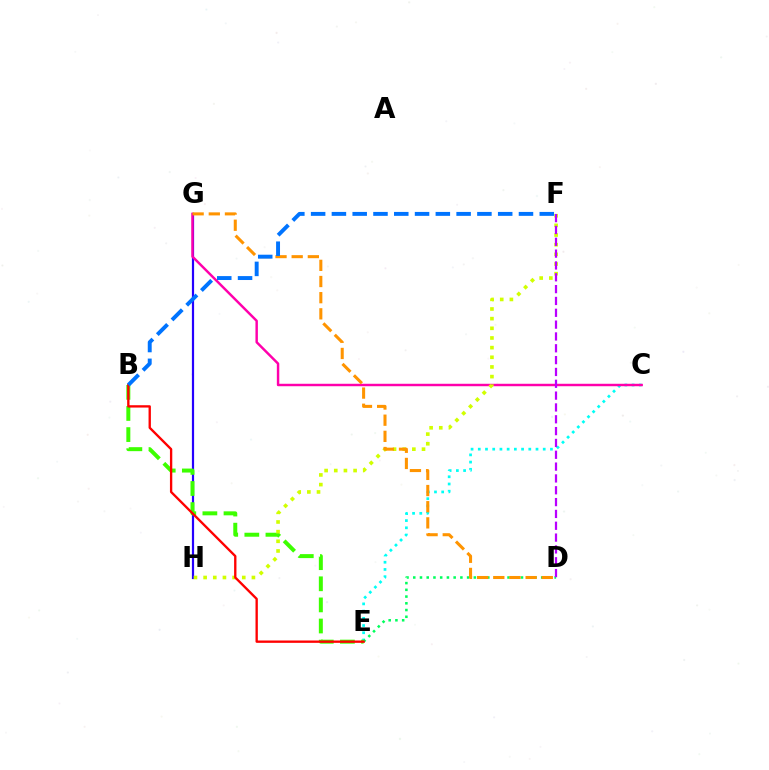{('C', 'E'): [{'color': '#00fff6', 'line_style': 'dotted', 'thickness': 1.96}], ('D', 'E'): [{'color': '#00ff5c', 'line_style': 'dotted', 'thickness': 1.83}], ('G', 'H'): [{'color': '#2500ff', 'line_style': 'solid', 'thickness': 1.59}], ('C', 'G'): [{'color': '#ff00ac', 'line_style': 'solid', 'thickness': 1.76}], ('B', 'E'): [{'color': '#3dff00', 'line_style': 'dashed', 'thickness': 2.87}, {'color': '#ff0000', 'line_style': 'solid', 'thickness': 1.69}], ('F', 'H'): [{'color': '#d1ff00', 'line_style': 'dotted', 'thickness': 2.62}], ('D', 'G'): [{'color': '#ff9400', 'line_style': 'dashed', 'thickness': 2.2}], ('B', 'F'): [{'color': '#0074ff', 'line_style': 'dashed', 'thickness': 2.82}], ('D', 'F'): [{'color': '#b900ff', 'line_style': 'dashed', 'thickness': 1.61}]}